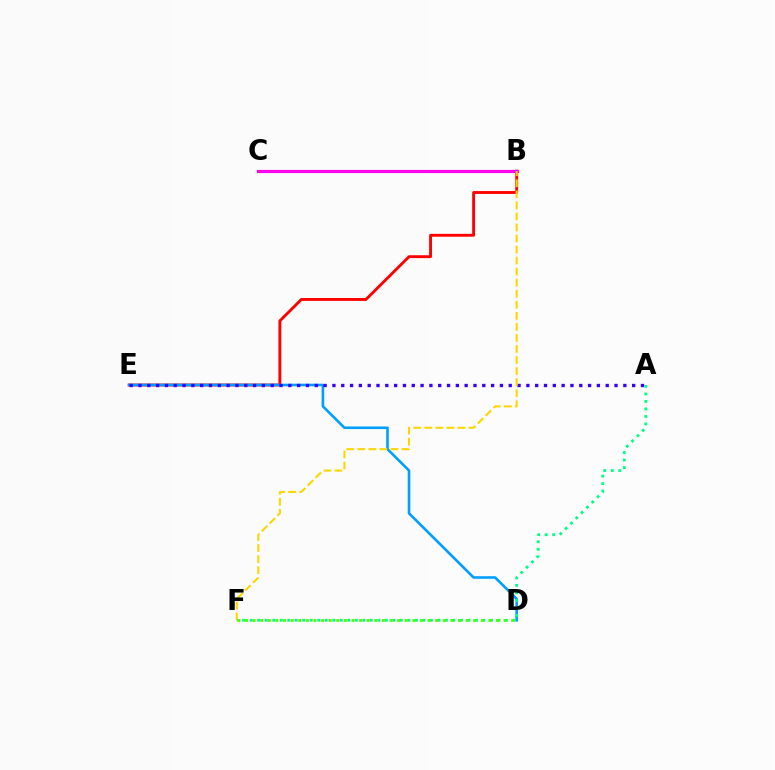{('B', 'E'): [{'color': '#ff0000', 'line_style': 'solid', 'thickness': 2.07}], ('D', 'E'): [{'color': '#009eff', 'line_style': 'solid', 'thickness': 1.88}], ('B', 'C'): [{'color': '#ff00ed', 'line_style': 'solid', 'thickness': 2.28}], ('A', 'E'): [{'color': '#3700ff', 'line_style': 'dotted', 'thickness': 2.4}], ('B', 'F'): [{'color': '#ffd500', 'line_style': 'dashed', 'thickness': 1.5}], ('A', 'F'): [{'color': '#00ff86', 'line_style': 'dotted', 'thickness': 2.04}], ('D', 'F'): [{'color': '#4fff00', 'line_style': 'dotted', 'thickness': 2.07}]}